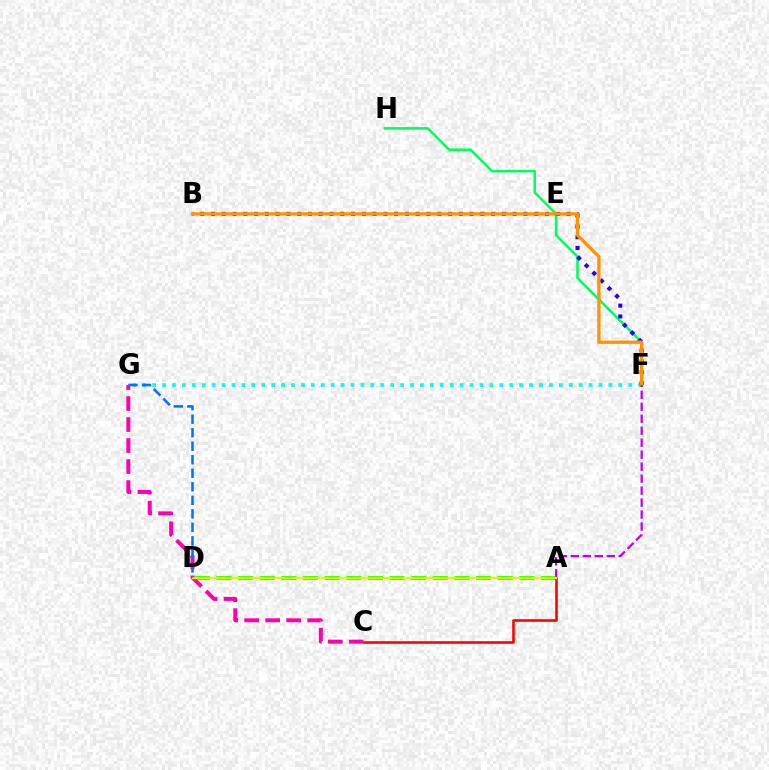{('F', 'H'): [{'color': '#00ff5c', 'line_style': 'solid', 'thickness': 1.82}], ('A', 'D'): [{'color': '#3dff00', 'line_style': 'dashed', 'thickness': 2.94}, {'color': '#d1ff00', 'line_style': 'solid', 'thickness': 1.62}], ('A', 'C'): [{'color': '#ff0000', 'line_style': 'solid', 'thickness': 1.86}], ('F', 'G'): [{'color': '#00fff6', 'line_style': 'dotted', 'thickness': 2.69}], ('C', 'G'): [{'color': '#ff00ac', 'line_style': 'dashed', 'thickness': 2.85}], ('B', 'F'): [{'color': '#2500ff', 'line_style': 'dotted', 'thickness': 2.93}, {'color': '#ff9400', 'line_style': 'solid', 'thickness': 2.38}], ('A', 'F'): [{'color': '#b900ff', 'line_style': 'dashed', 'thickness': 1.63}], ('D', 'G'): [{'color': '#0074ff', 'line_style': 'dashed', 'thickness': 1.84}]}